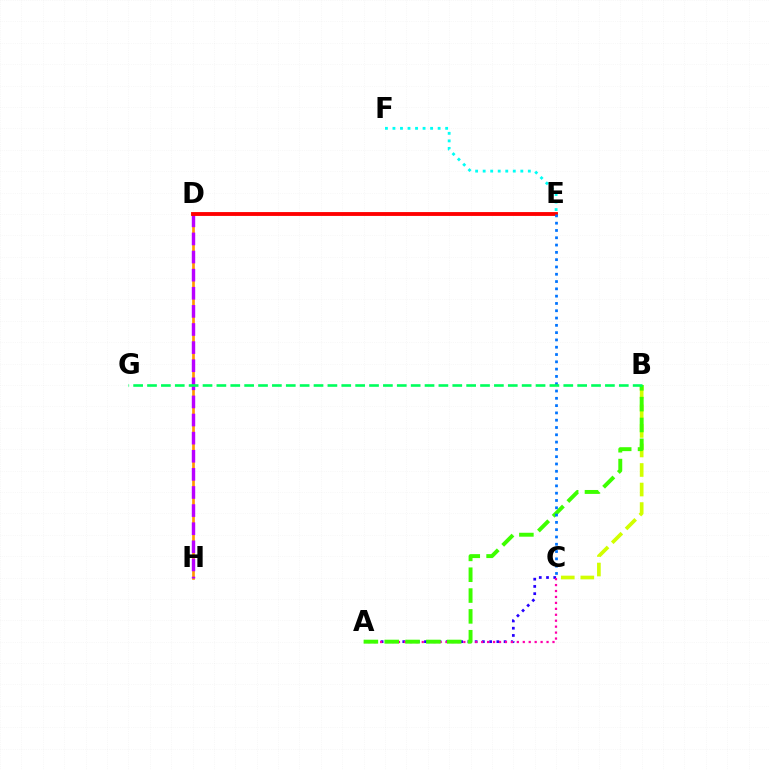{('A', 'C'): [{'color': '#2500ff', 'line_style': 'dotted', 'thickness': 1.97}, {'color': '#ff00ac', 'line_style': 'dotted', 'thickness': 1.61}], ('D', 'H'): [{'color': '#ff9400', 'line_style': 'solid', 'thickness': 1.93}, {'color': '#b900ff', 'line_style': 'dashed', 'thickness': 2.46}], ('B', 'C'): [{'color': '#d1ff00', 'line_style': 'dashed', 'thickness': 2.65}], ('E', 'F'): [{'color': '#00fff6', 'line_style': 'dotted', 'thickness': 2.05}], ('A', 'B'): [{'color': '#3dff00', 'line_style': 'dashed', 'thickness': 2.83}], ('D', 'E'): [{'color': '#ff0000', 'line_style': 'solid', 'thickness': 2.77}], ('C', 'E'): [{'color': '#0074ff', 'line_style': 'dotted', 'thickness': 1.98}], ('B', 'G'): [{'color': '#00ff5c', 'line_style': 'dashed', 'thickness': 1.88}]}